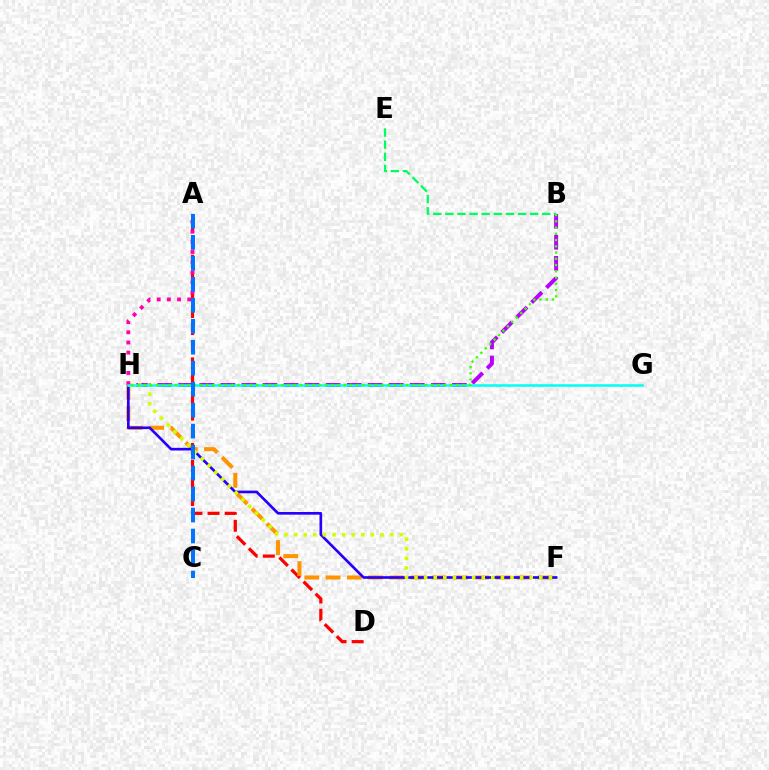{('A', 'D'): [{'color': '#ff0000', 'line_style': 'dashed', 'thickness': 2.32}], ('F', 'H'): [{'color': '#ff9400', 'line_style': 'dashed', 'thickness': 2.88}, {'color': '#2500ff', 'line_style': 'solid', 'thickness': 1.91}, {'color': '#d1ff00', 'line_style': 'dotted', 'thickness': 2.61}], ('B', 'H'): [{'color': '#b900ff', 'line_style': 'dashed', 'thickness': 2.86}, {'color': '#3dff00', 'line_style': 'dotted', 'thickness': 1.7}], ('A', 'H'): [{'color': '#ff00ac', 'line_style': 'dotted', 'thickness': 2.76}], ('G', 'H'): [{'color': '#00fff6', 'line_style': 'solid', 'thickness': 1.82}], ('A', 'C'): [{'color': '#0074ff', 'line_style': 'dashed', 'thickness': 2.85}], ('B', 'E'): [{'color': '#00ff5c', 'line_style': 'dashed', 'thickness': 1.64}]}